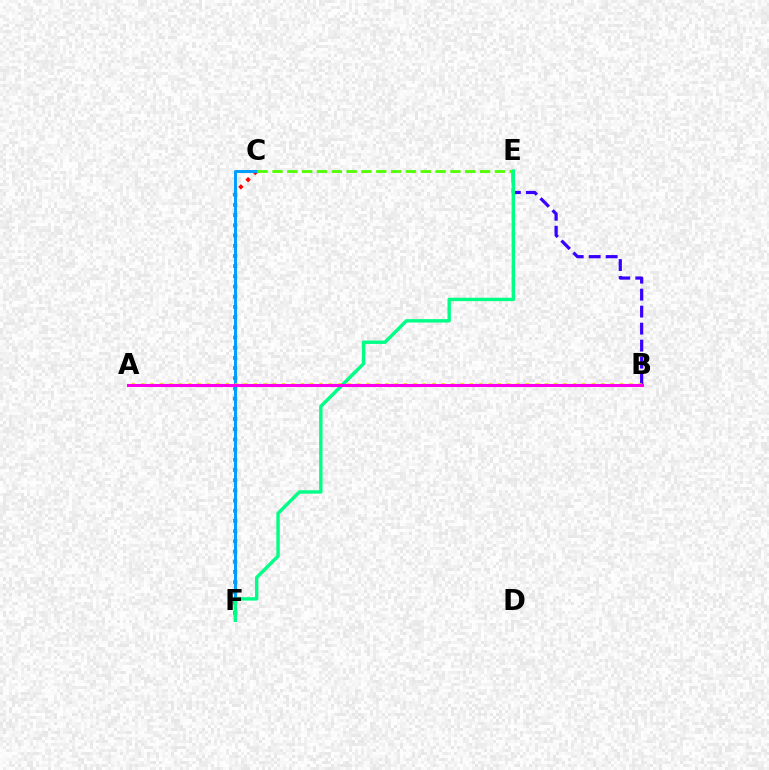{('C', 'F'): [{'color': '#ff0000', 'line_style': 'dotted', 'thickness': 2.77}, {'color': '#009eff', 'line_style': 'solid', 'thickness': 2.13}], ('B', 'E'): [{'color': '#3700ff', 'line_style': 'dashed', 'thickness': 2.31}], ('C', 'E'): [{'color': '#4fff00', 'line_style': 'dashed', 'thickness': 2.01}], ('A', 'B'): [{'color': '#ffd500', 'line_style': 'dotted', 'thickness': 2.55}, {'color': '#ff00ed', 'line_style': 'solid', 'thickness': 2.2}], ('E', 'F'): [{'color': '#00ff86', 'line_style': 'solid', 'thickness': 2.45}]}